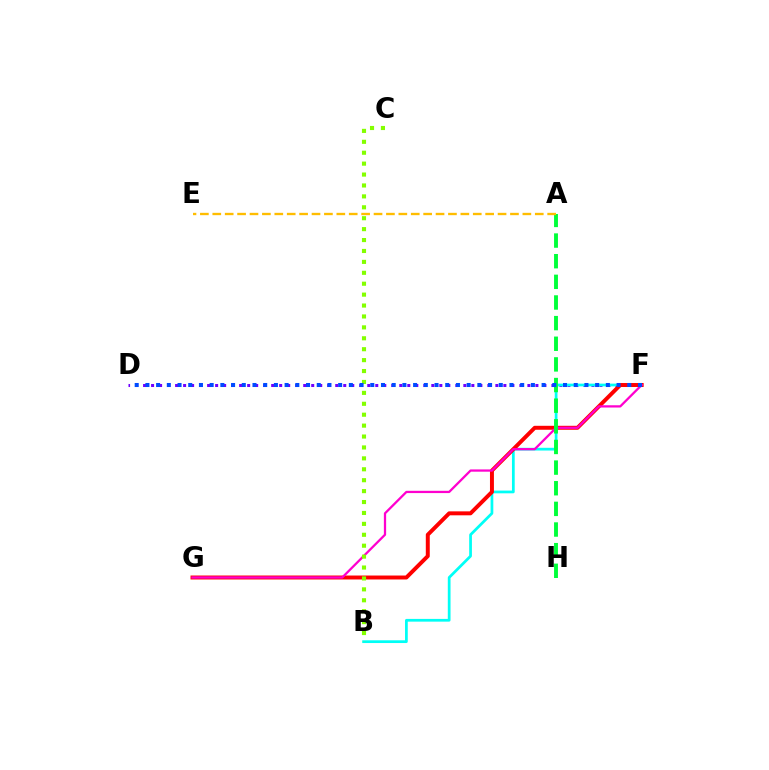{('D', 'F'): [{'color': '#7200ff', 'line_style': 'dotted', 'thickness': 2.18}, {'color': '#004bff', 'line_style': 'dotted', 'thickness': 2.91}], ('B', 'F'): [{'color': '#00fff6', 'line_style': 'solid', 'thickness': 1.97}], ('F', 'G'): [{'color': '#ff0000', 'line_style': 'solid', 'thickness': 2.84}, {'color': '#ff00cf', 'line_style': 'solid', 'thickness': 1.63}], ('A', 'H'): [{'color': '#00ff39', 'line_style': 'dashed', 'thickness': 2.8}], ('A', 'E'): [{'color': '#ffbd00', 'line_style': 'dashed', 'thickness': 1.68}], ('B', 'C'): [{'color': '#84ff00', 'line_style': 'dotted', 'thickness': 2.97}]}